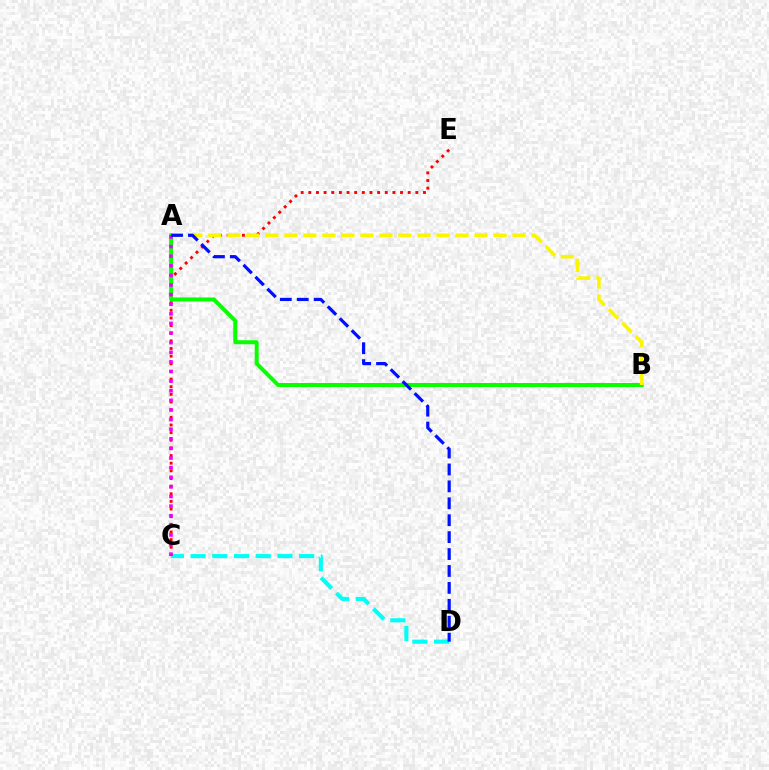{('C', 'D'): [{'color': '#00fff6', 'line_style': 'dashed', 'thickness': 2.95}], ('C', 'E'): [{'color': '#ff0000', 'line_style': 'dotted', 'thickness': 2.08}], ('A', 'B'): [{'color': '#08ff00', 'line_style': 'solid', 'thickness': 2.87}, {'color': '#fcf500', 'line_style': 'dashed', 'thickness': 2.58}], ('A', 'C'): [{'color': '#ee00ff', 'line_style': 'dotted', 'thickness': 2.61}], ('A', 'D'): [{'color': '#0010ff', 'line_style': 'dashed', 'thickness': 2.3}]}